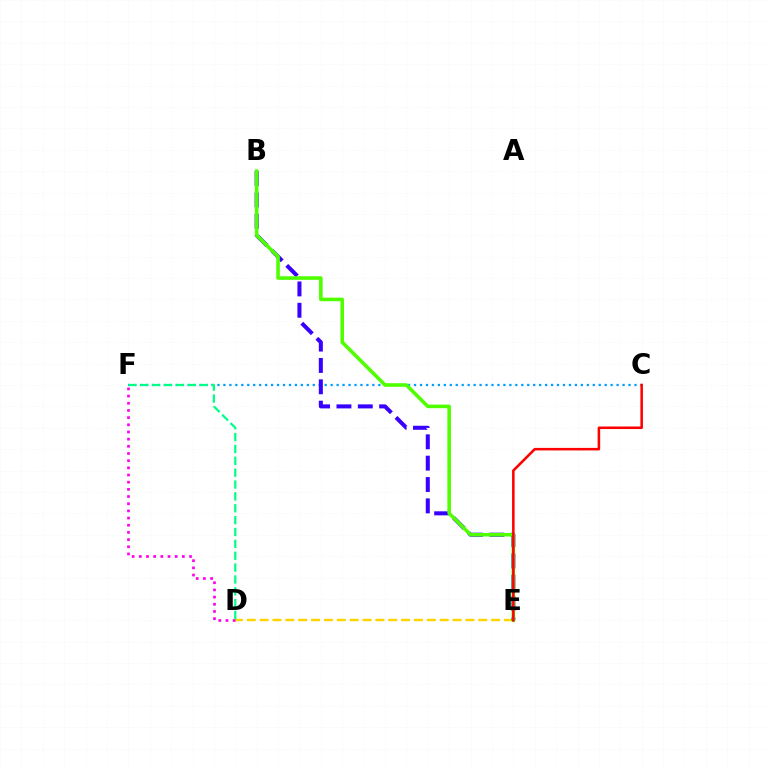{('D', 'E'): [{'color': '#ffd500', 'line_style': 'dashed', 'thickness': 1.75}], ('C', 'F'): [{'color': '#009eff', 'line_style': 'dotted', 'thickness': 1.62}], ('D', 'F'): [{'color': '#ff00ed', 'line_style': 'dotted', 'thickness': 1.95}, {'color': '#00ff86', 'line_style': 'dashed', 'thickness': 1.61}], ('B', 'E'): [{'color': '#3700ff', 'line_style': 'dashed', 'thickness': 2.9}, {'color': '#4fff00', 'line_style': 'solid', 'thickness': 2.58}], ('C', 'E'): [{'color': '#ff0000', 'line_style': 'solid', 'thickness': 1.83}]}